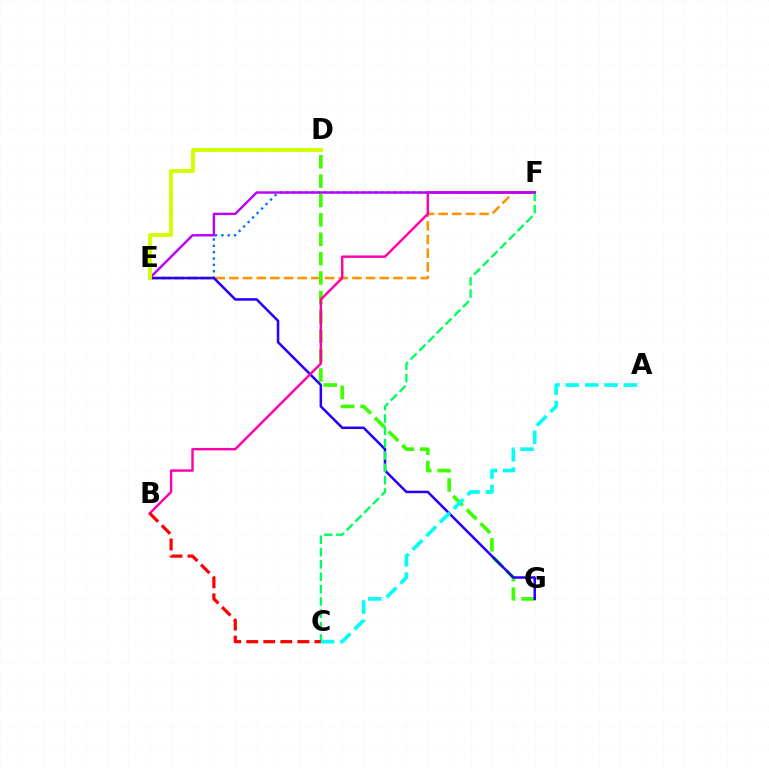{('E', 'F'): [{'color': '#ff9400', 'line_style': 'dashed', 'thickness': 1.86}, {'color': '#0074ff', 'line_style': 'dotted', 'thickness': 1.72}, {'color': '#b900ff', 'line_style': 'solid', 'thickness': 1.73}], ('D', 'G'): [{'color': '#3dff00', 'line_style': 'dashed', 'thickness': 2.63}], ('E', 'G'): [{'color': '#2500ff', 'line_style': 'solid', 'thickness': 1.82}], ('B', 'F'): [{'color': '#ff00ac', 'line_style': 'solid', 'thickness': 1.75}], ('C', 'F'): [{'color': '#00ff5c', 'line_style': 'dashed', 'thickness': 1.68}], ('D', 'E'): [{'color': '#d1ff00', 'line_style': 'solid', 'thickness': 2.79}], ('A', 'C'): [{'color': '#00fff6', 'line_style': 'dashed', 'thickness': 2.63}], ('B', 'C'): [{'color': '#ff0000', 'line_style': 'dashed', 'thickness': 2.31}]}